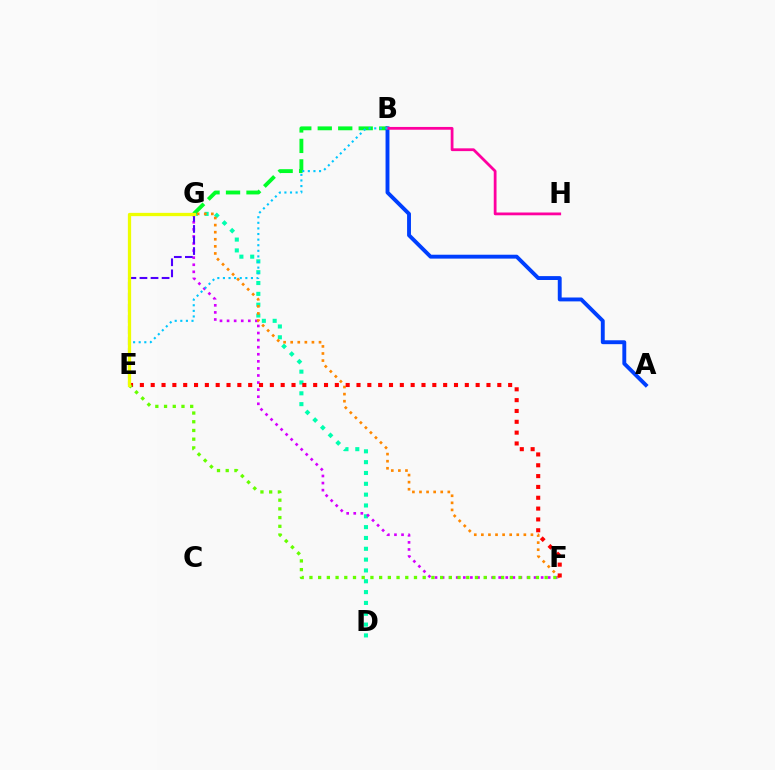{('D', 'G'): [{'color': '#00ffaf', 'line_style': 'dotted', 'thickness': 2.94}], ('B', 'G'): [{'color': '#00ff27', 'line_style': 'dashed', 'thickness': 2.78}], ('F', 'G'): [{'color': '#d600ff', 'line_style': 'dotted', 'thickness': 1.92}, {'color': '#ff8800', 'line_style': 'dotted', 'thickness': 1.92}], ('A', 'B'): [{'color': '#003fff', 'line_style': 'solid', 'thickness': 2.8}], ('E', 'G'): [{'color': '#4f00ff', 'line_style': 'dashed', 'thickness': 1.5}, {'color': '#eeff00', 'line_style': 'solid', 'thickness': 2.35}], ('B', 'H'): [{'color': '#ff00a0', 'line_style': 'solid', 'thickness': 2.0}], ('E', 'F'): [{'color': '#ff0000', 'line_style': 'dotted', 'thickness': 2.94}, {'color': '#66ff00', 'line_style': 'dotted', 'thickness': 2.37}], ('B', 'E'): [{'color': '#00c7ff', 'line_style': 'dotted', 'thickness': 1.52}]}